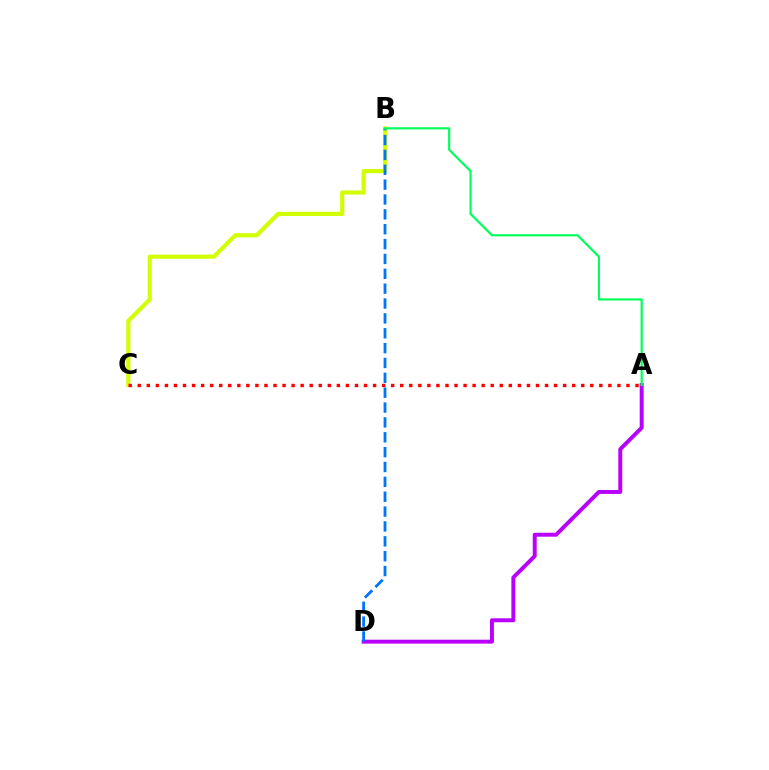{('B', 'C'): [{'color': '#d1ff00', 'line_style': 'solid', 'thickness': 2.98}], ('A', 'C'): [{'color': '#ff0000', 'line_style': 'dotted', 'thickness': 2.46}], ('A', 'D'): [{'color': '#b900ff', 'line_style': 'solid', 'thickness': 2.84}], ('B', 'D'): [{'color': '#0074ff', 'line_style': 'dashed', 'thickness': 2.02}], ('A', 'B'): [{'color': '#00ff5c', 'line_style': 'solid', 'thickness': 1.58}]}